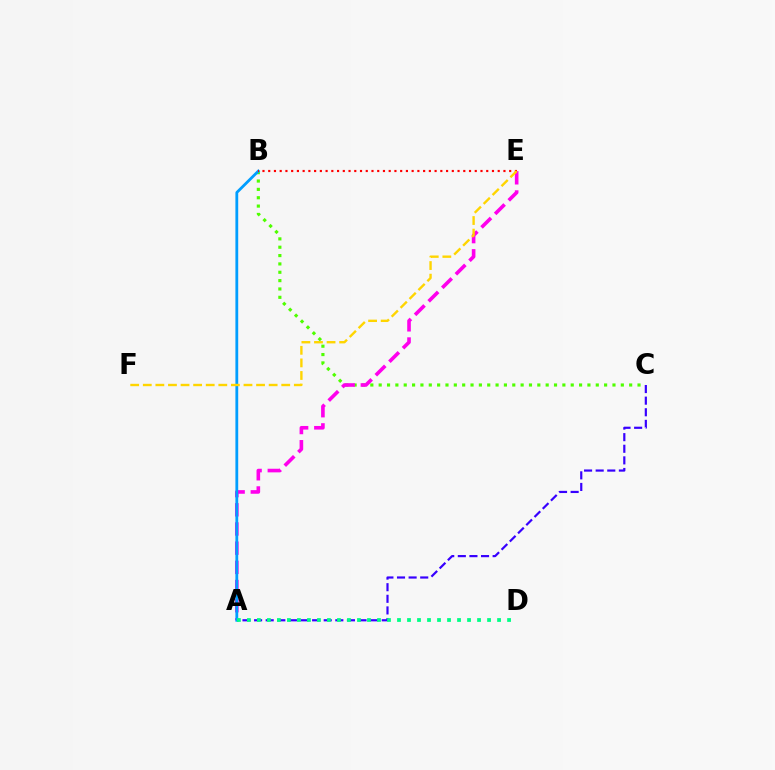{('B', 'C'): [{'color': '#4fff00', 'line_style': 'dotted', 'thickness': 2.27}], ('A', 'C'): [{'color': '#3700ff', 'line_style': 'dashed', 'thickness': 1.58}], ('A', 'E'): [{'color': '#ff00ed', 'line_style': 'dashed', 'thickness': 2.61}], ('A', 'B'): [{'color': '#009eff', 'line_style': 'solid', 'thickness': 2.02}], ('A', 'D'): [{'color': '#00ff86', 'line_style': 'dotted', 'thickness': 2.72}], ('B', 'E'): [{'color': '#ff0000', 'line_style': 'dotted', 'thickness': 1.56}], ('E', 'F'): [{'color': '#ffd500', 'line_style': 'dashed', 'thickness': 1.71}]}